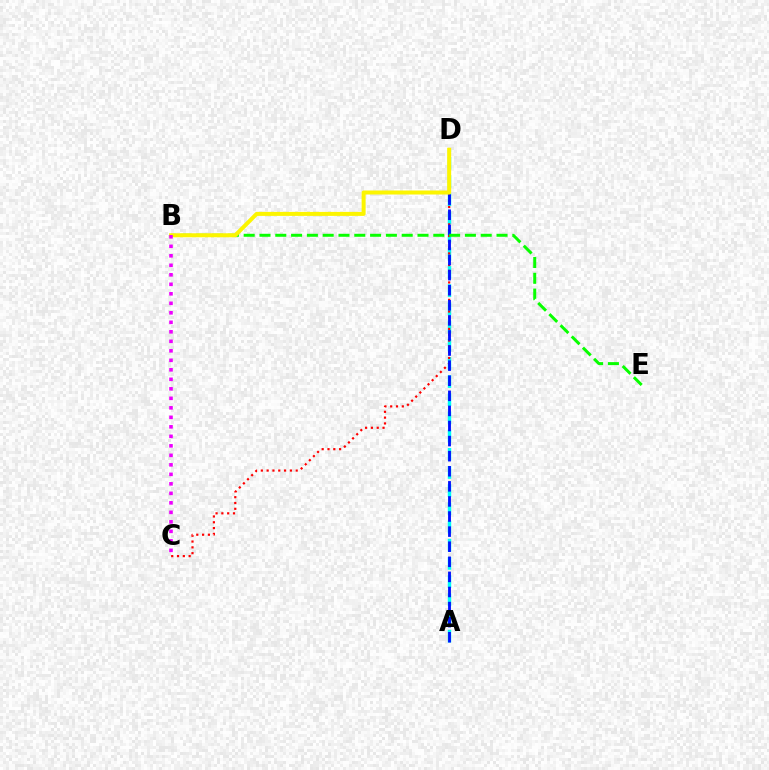{('A', 'D'): [{'color': '#00fff6', 'line_style': 'dashed', 'thickness': 2.47}, {'color': '#0010ff', 'line_style': 'dashed', 'thickness': 2.05}], ('C', 'D'): [{'color': '#ff0000', 'line_style': 'dotted', 'thickness': 1.58}], ('B', 'E'): [{'color': '#08ff00', 'line_style': 'dashed', 'thickness': 2.15}], ('B', 'D'): [{'color': '#fcf500', 'line_style': 'solid', 'thickness': 2.89}], ('B', 'C'): [{'color': '#ee00ff', 'line_style': 'dotted', 'thickness': 2.58}]}